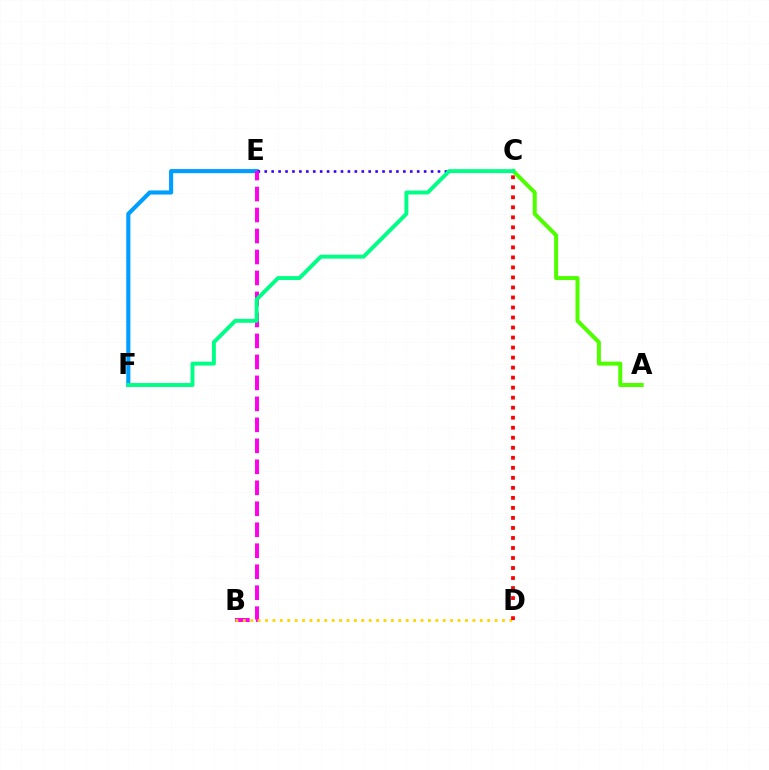{('E', 'F'): [{'color': '#009eff', 'line_style': 'solid', 'thickness': 2.96}], ('C', 'E'): [{'color': '#3700ff', 'line_style': 'dotted', 'thickness': 1.88}], ('B', 'E'): [{'color': '#ff00ed', 'line_style': 'dashed', 'thickness': 2.85}], ('B', 'D'): [{'color': '#ffd500', 'line_style': 'dotted', 'thickness': 2.01}], ('C', 'D'): [{'color': '#ff0000', 'line_style': 'dotted', 'thickness': 2.72}], ('A', 'C'): [{'color': '#4fff00', 'line_style': 'solid', 'thickness': 2.89}], ('C', 'F'): [{'color': '#00ff86', 'line_style': 'solid', 'thickness': 2.83}]}